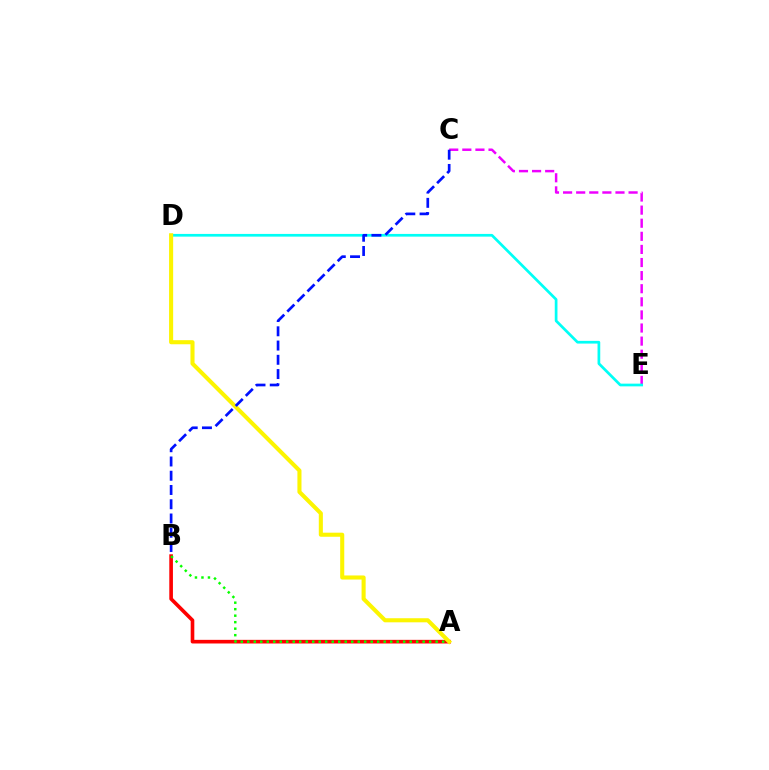{('C', 'E'): [{'color': '#ee00ff', 'line_style': 'dashed', 'thickness': 1.78}], ('A', 'B'): [{'color': '#ff0000', 'line_style': 'solid', 'thickness': 2.62}, {'color': '#08ff00', 'line_style': 'dotted', 'thickness': 1.77}], ('D', 'E'): [{'color': '#00fff6', 'line_style': 'solid', 'thickness': 1.95}], ('A', 'D'): [{'color': '#fcf500', 'line_style': 'solid', 'thickness': 2.94}], ('B', 'C'): [{'color': '#0010ff', 'line_style': 'dashed', 'thickness': 1.94}]}